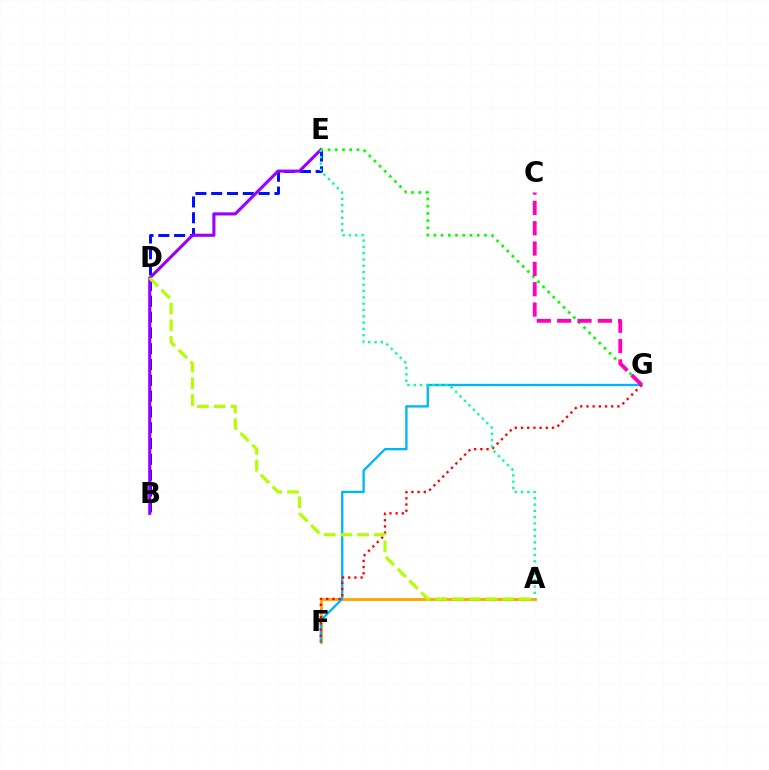{('B', 'E'): [{'color': '#0010ff', 'line_style': 'dashed', 'thickness': 2.15}, {'color': '#9b00ff', 'line_style': 'solid', 'thickness': 2.22}], ('A', 'F'): [{'color': '#ffa500', 'line_style': 'solid', 'thickness': 2.05}], ('F', 'G'): [{'color': '#00b5ff', 'line_style': 'solid', 'thickness': 1.68}, {'color': '#ff0000', 'line_style': 'dotted', 'thickness': 1.68}], ('E', 'G'): [{'color': '#08ff00', 'line_style': 'dotted', 'thickness': 1.96}], ('A', 'D'): [{'color': '#b3ff00', 'line_style': 'dashed', 'thickness': 2.27}], ('C', 'G'): [{'color': '#ff00bd', 'line_style': 'dashed', 'thickness': 2.76}], ('A', 'E'): [{'color': '#00ff9d', 'line_style': 'dotted', 'thickness': 1.71}]}